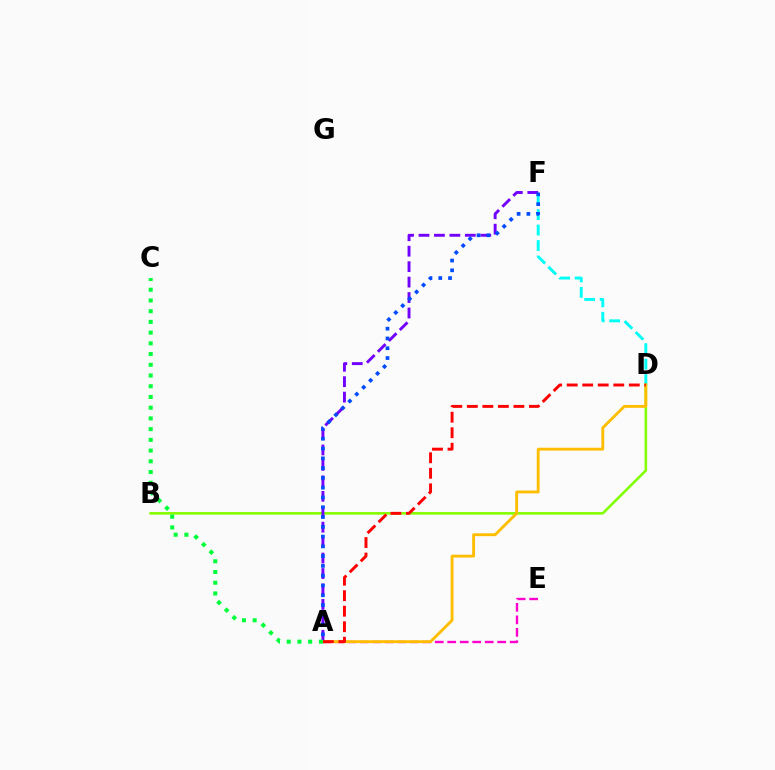{('D', 'F'): [{'color': '#00fff6', 'line_style': 'dashed', 'thickness': 2.1}], ('A', 'E'): [{'color': '#ff00cf', 'line_style': 'dashed', 'thickness': 1.7}], ('B', 'D'): [{'color': '#84ff00', 'line_style': 'solid', 'thickness': 1.87}], ('A', 'F'): [{'color': '#7200ff', 'line_style': 'dashed', 'thickness': 2.1}, {'color': '#004bff', 'line_style': 'dotted', 'thickness': 2.66}], ('A', 'D'): [{'color': '#ffbd00', 'line_style': 'solid', 'thickness': 2.06}, {'color': '#ff0000', 'line_style': 'dashed', 'thickness': 2.11}], ('A', 'C'): [{'color': '#00ff39', 'line_style': 'dotted', 'thickness': 2.91}]}